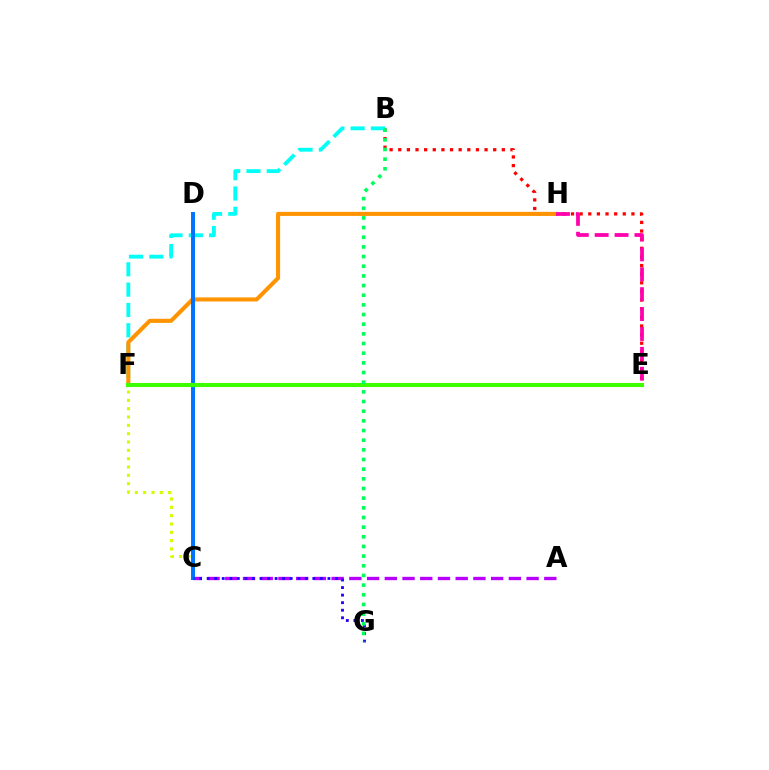{('A', 'C'): [{'color': '#b900ff', 'line_style': 'dashed', 'thickness': 2.41}], ('C', 'F'): [{'color': '#d1ff00', 'line_style': 'dotted', 'thickness': 2.26}], ('B', 'E'): [{'color': '#ff0000', 'line_style': 'dotted', 'thickness': 2.34}], ('B', 'F'): [{'color': '#00fff6', 'line_style': 'dashed', 'thickness': 2.76}], ('F', 'H'): [{'color': '#ff9400', 'line_style': 'solid', 'thickness': 2.93}], ('C', 'D'): [{'color': '#0074ff', 'line_style': 'solid', 'thickness': 2.85}], ('E', 'H'): [{'color': '#ff00ac', 'line_style': 'dashed', 'thickness': 2.7}], ('C', 'G'): [{'color': '#2500ff', 'line_style': 'dotted', 'thickness': 2.05}], ('E', 'F'): [{'color': '#3dff00', 'line_style': 'solid', 'thickness': 2.94}], ('B', 'G'): [{'color': '#00ff5c', 'line_style': 'dotted', 'thickness': 2.63}]}